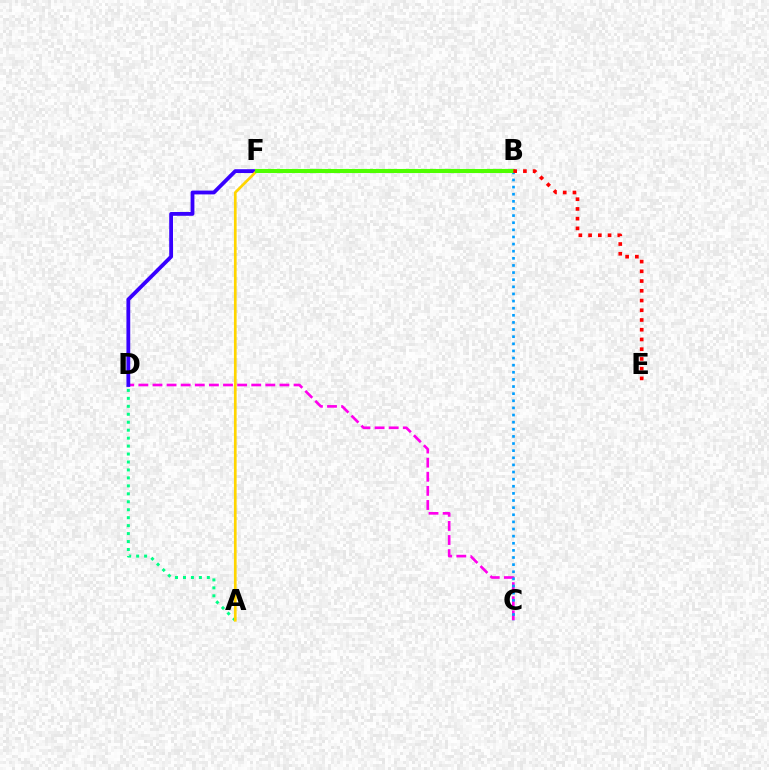{('C', 'D'): [{'color': '#ff00ed', 'line_style': 'dashed', 'thickness': 1.92}], ('A', 'D'): [{'color': '#00ff86', 'line_style': 'dotted', 'thickness': 2.16}], ('B', 'D'): [{'color': '#3700ff', 'line_style': 'solid', 'thickness': 2.74}], ('B', 'C'): [{'color': '#009eff', 'line_style': 'dotted', 'thickness': 1.94}], ('A', 'F'): [{'color': '#ffd500', 'line_style': 'solid', 'thickness': 1.94}], ('B', 'F'): [{'color': '#4fff00', 'line_style': 'solid', 'thickness': 2.94}], ('B', 'E'): [{'color': '#ff0000', 'line_style': 'dotted', 'thickness': 2.64}]}